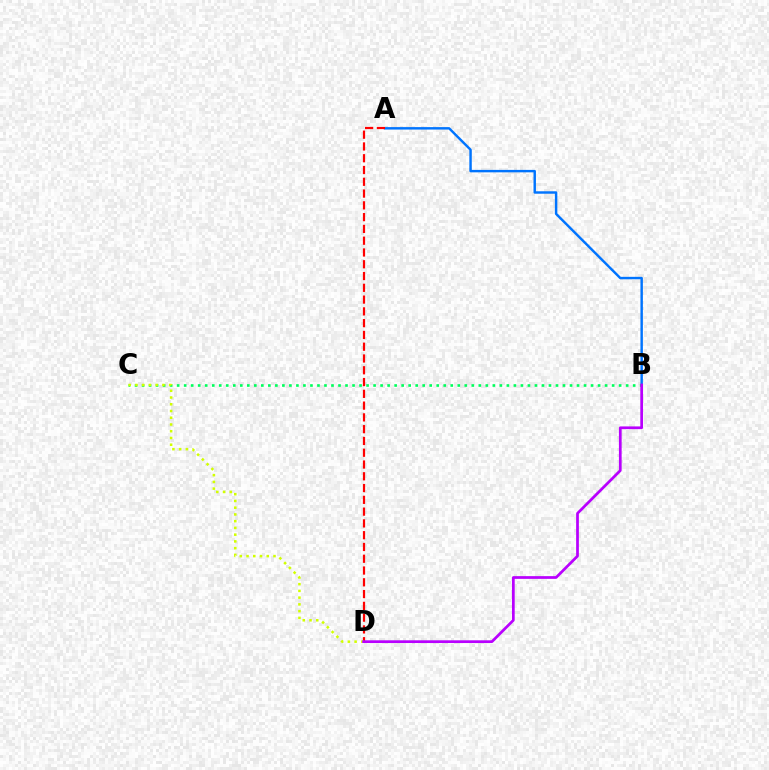{('A', 'B'): [{'color': '#0074ff', 'line_style': 'solid', 'thickness': 1.76}], ('B', 'C'): [{'color': '#00ff5c', 'line_style': 'dotted', 'thickness': 1.91}], ('A', 'D'): [{'color': '#ff0000', 'line_style': 'dashed', 'thickness': 1.6}], ('C', 'D'): [{'color': '#d1ff00', 'line_style': 'dotted', 'thickness': 1.83}], ('B', 'D'): [{'color': '#b900ff', 'line_style': 'solid', 'thickness': 1.96}]}